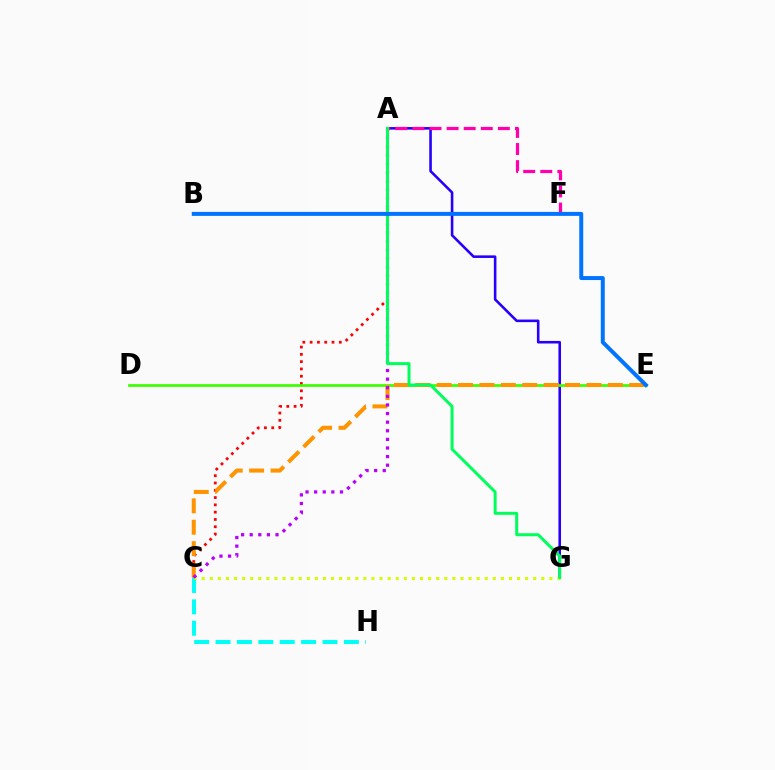{('A', 'C'): [{'color': '#ff0000', 'line_style': 'dotted', 'thickness': 1.98}, {'color': '#b900ff', 'line_style': 'dotted', 'thickness': 2.34}], ('C', 'H'): [{'color': '#00fff6', 'line_style': 'dashed', 'thickness': 2.91}], ('A', 'G'): [{'color': '#2500ff', 'line_style': 'solid', 'thickness': 1.86}, {'color': '#00ff5c', 'line_style': 'solid', 'thickness': 2.14}], ('C', 'G'): [{'color': '#d1ff00', 'line_style': 'dotted', 'thickness': 2.2}], ('D', 'E'): [{'color': '#3dff00', 'line_style': 'solid', 'thickness': 1.97}], ('C', 'E'): [{'color': '#ff9400', 'line_style': 'dashed', 'thickness': 2.91}], ('A', 'F'): [{'color': '#ff00ac', 'line_style': 'dashed', 'thickness': 2.32}], ('B', 'E'): [{'color': '#0074ff', 'line_style': 'solid', 'thickness': 2.86}]}